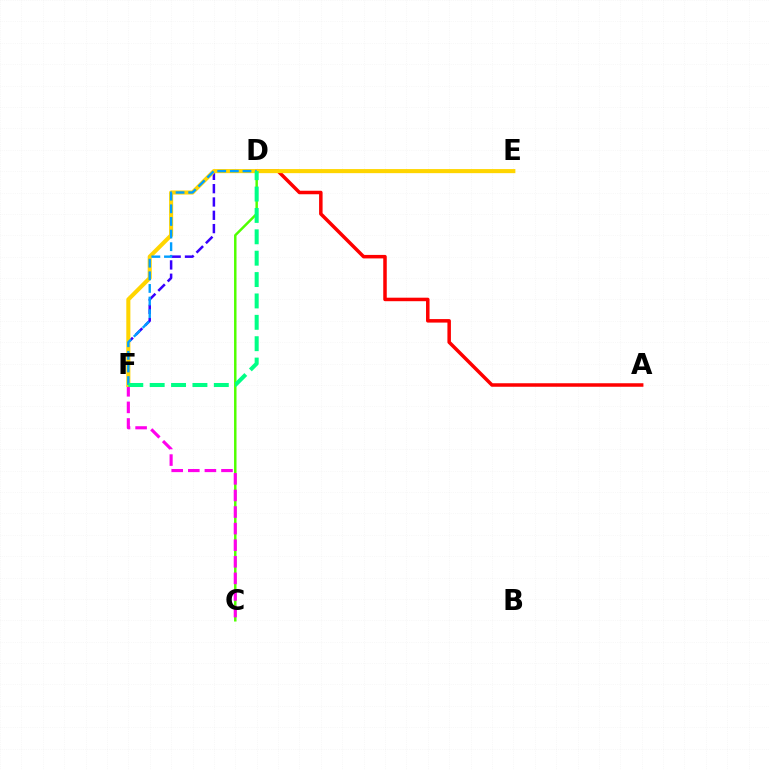{('C', 'D'): [{'color': '#4fff00', 'line_style': 'solid', 'thickness': 1.78}], ('C', 'F'): [{'color': '#ff00ed', 'line_style': 'dashed', 'thickness': 2.25}], ('A', 'D'): [{'color': '#ff0000', 'line_style': 'solid', 'thickness': 2.52}], ('D', 'F'): [{'color': '#3700ff', 'line_style': 'dashed', 'thickness': 1.81}, {'color': '#009eff', 'line_style': 'dashed', 'thickness': 1.72}, {'color': '#00ff86', 'line_style': 'dashed', 'thickness': 2.9}], ('E', 'F'): [{'color': '#ffd500', 'line_style': 'solid', 'thickness': 2.93}]}